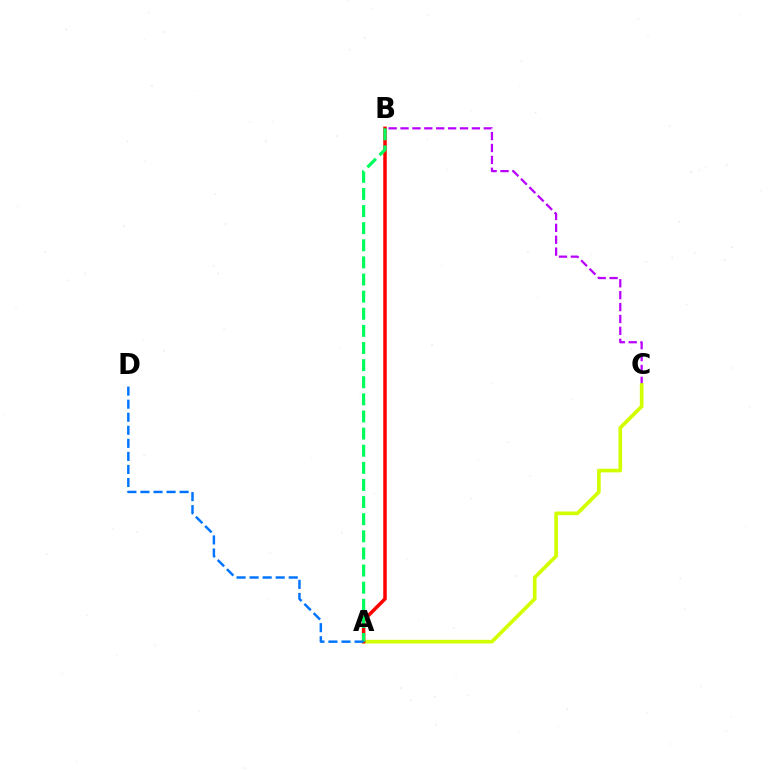{('B', 'C'): [{'color': '#b900ff', 'line_style': 'dashed', 'thickness': 1.62}], ('A', 'C'): [{'color': '#d1ff00', 'line_style': 'solid', 'thickness': 2.63}], ('A', 'B'): [{'color': '#ff0000', 'line_style': 'solid', 'thickness': 2.53}, {'color': '#00ff5c', 'line_style': 'dashed', 'thickness': 2.33}], ('A', 'D'): [{'color': '#0074ff', 'line_style': 'dashed', 'thickness': 1.77}]}